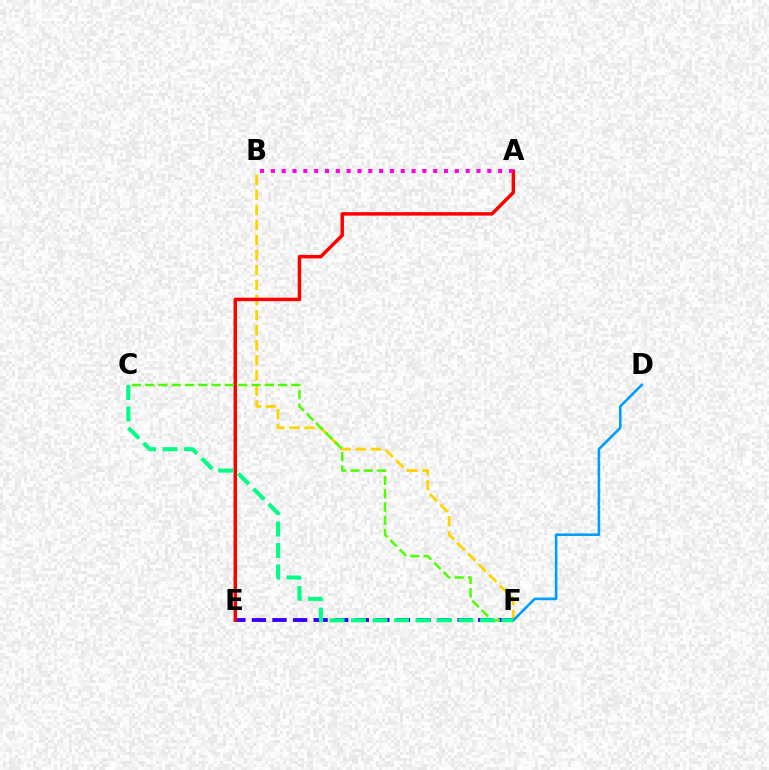{('B', 'F'): [{'color': '#ffd500', 'line_style': 'dashed', 'thickness': 2.04}], ('E', 'F'): [{'color': '#3700ff', 'line_style': 'dashed', 'thickness': 2.8}], ('A', 'E'): [{'color': '#ff0000', 'line_style': 'solid', 'thickness': 2.5}], ('C', 'F'): [{'color': '#4fff00', 'line_style': 'dashed', 'thickness': 1.81}, {'color': '#00ff86', 'line_style': 'dashed', 'thickness': 2.92}], ('A', 'B'): [{'color': '#ff00ed', 'line_style': 'dotted', 'thickness': 2.94}], ('D', 'F'): [{'color': '#009eff', 'line_style': 'solid', 'thickness': 1.86}]}